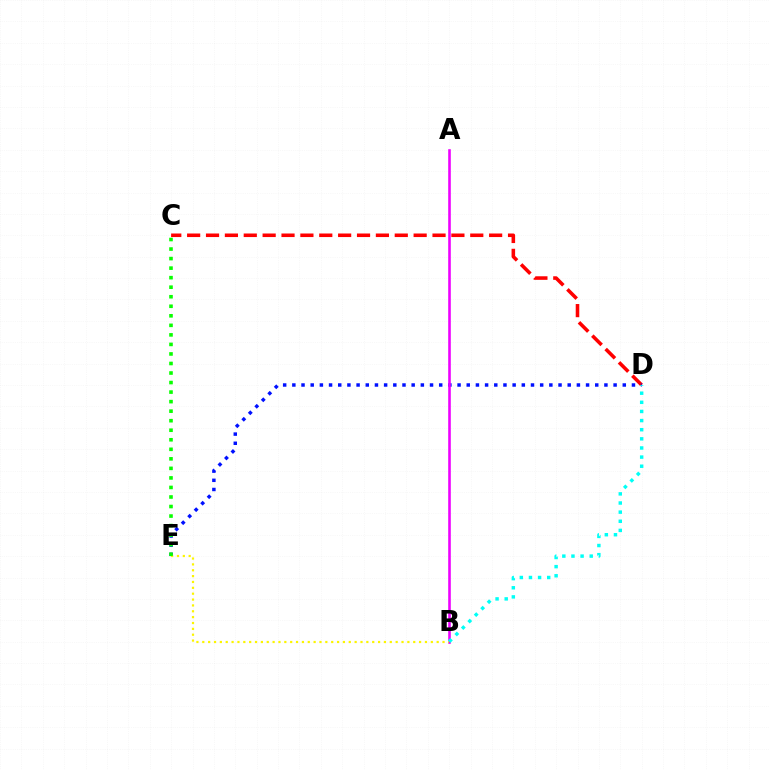{('C', 'D'): [{'color': '#ff0000', 'line_style': 'dashed', 'thickness': 2.56}], ('D', 'E'): [{'color': '#0010ff', 'line_style': 'dotted', 'thickness': 2.49}], ('A', 'B'): [{'color': '#ee00ff', 'line_style': 'solid', 'thickness': 1.87}], ('B', 'E'): [{'color': '#fcf500', 'line_style': 'dotted', 'thickness': 1.59}], ('C', 'E'): [{'color': '#08ff00', 'line_style': 'dotted', 'thickness': 2.59}], ('B', 'D'): [{'color': '#00fff6', 'line_style': 'dotted', 'thickness': 2.48}]}